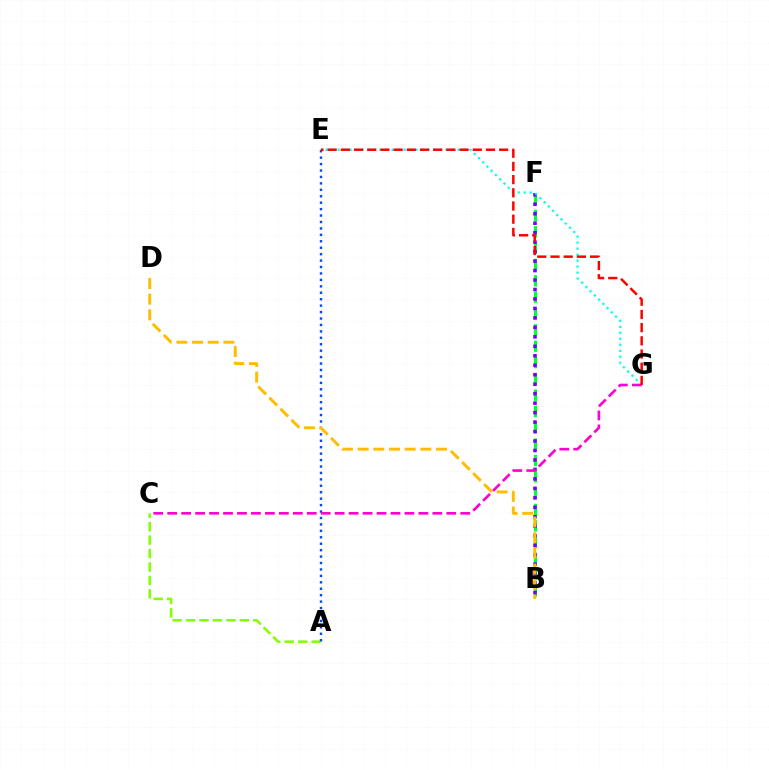{('A', 'C'): [{'color': '#84ff00', 'line_style': 'dashed', 'thickness': 1.83}], ('B', 'F'): [{'color': '#00ff39', 'line_style': 'dashed', 'thickness': 2.22}, {'color': '#7200ff', 'line_style': 'dotted', 'thickness': 2.57}], ('E', 'G'): [{'color': '#00fff6', 'line_style': 'dotted', 'thickness': 1.63}, {'color': '#ff0000', 'line_style': 'dashed', 'thickness': 1.79}], ('A', 'E'): [{'color': '#004bff', 'line_style': 'dotted', 'thickness': 1.75}], ('C', 'G'): [{'color': '#ff00cf', 'line_style': 'dashed', 'thickness': 1.9}], ('B', 'D'): [{'color': '#ffbd00', 'line_style': 'dashed', 'thickness': 2.13}]}